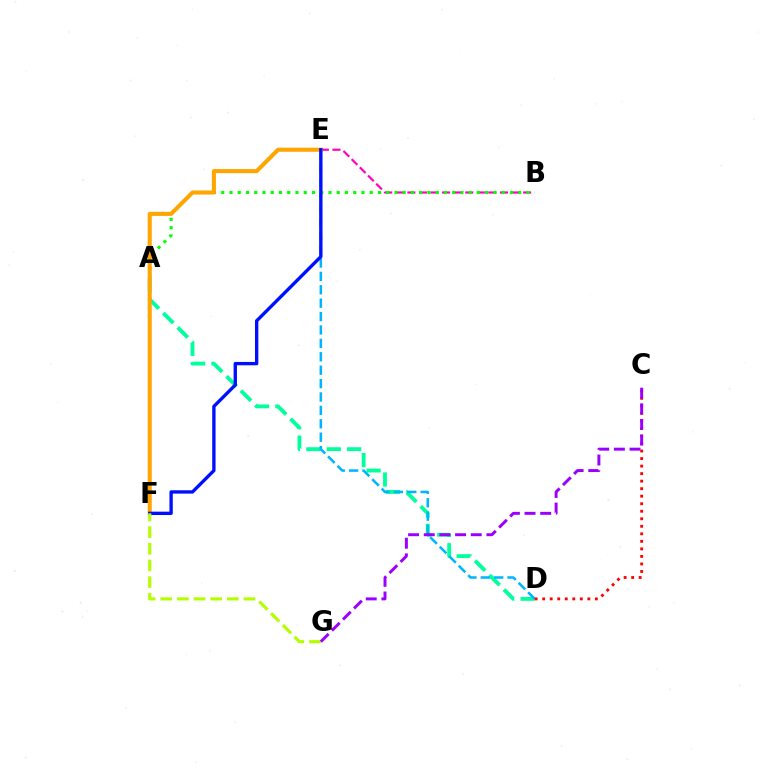{('A', 'D'): [{'color': '#00ff9d', 'line_style': 'dashed', 'thickness': 2.77}], ('D', 'E'): [{'color': '#00b5ff', 'line_style': 'dashed', 'thickness': 1.82}], ('C', 'D'): [{'color': '#ff0000', 'line_style': 'dotted', 'thickness': 2.04}], ('B', 'E'): [{'color': '#ff00bd', 'line_style': 'dashed', 'thickness': 1.57}], ('A', 'B'): [{'color': '#08ff00', 'line_style': 'dotted', 'thickness': 2.24}], ('E', 'F'): [{'color': '#ffa500', 'line_style': 'solid', 'thickness': 2.94}, {'color': '#0010ff', 'line_style': 'solid', 'thickness': 2.42}], ('F', 'G'): [{'color': '#b3ff00', 'line_style': 'dashed', 'thickness': 2.26}], ('C', 'G'): [{'color': '#9b00ff', 'line_style': 'dashed', 'thickness': 2.13}]}